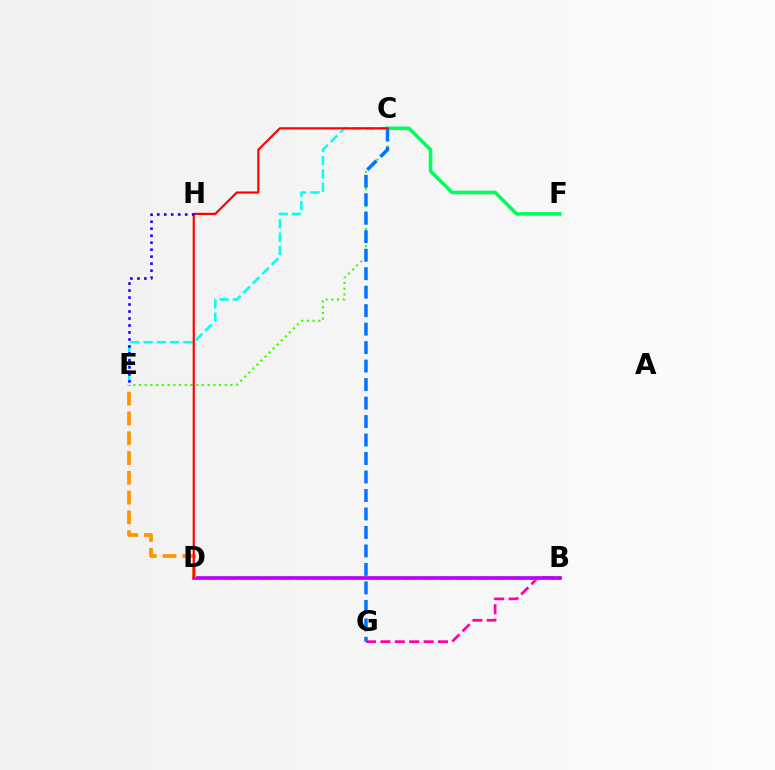{('C', 'E'): [{'color': '#3dff00', 'line_style': 'dotted', 'thickness': 1.55}, {'color': '#00fff6', 'line_style': 'dashed', 'thickness': 1.8}], ('C', 'F'): [{'color': '#00ff5c', 'line_style': 'solid', 'thickness': 2.61}], ('B', 'G'): [{'color': '#ff00ac', 'line_style': 'dashed', 'thickness': 1.96}], ('C', 'G'): [{'color': '#0074ff', 'line_style': 'dashed', 'thickness': 2.51}], ('B', 'D'): [{'color': '#d1ff00', 'line_style': 'dashed', 'thickness': 2.45}, {'color': '#b900ff', 'line_style': 'solid', 'thickness': 2.64}], ('D', 'E'): [{'color': '#ff9400', 'line_style': 'dashed', 'thickness': 2.69}], ('C', 'D'): [{'color': '#ff0000', 'line_style': 'solid', 'thickness': 1.56}], ('E', 'H'): [{'color': '#2500ff', 'line_style': 'dotted', 'thickness': 1.9}]}